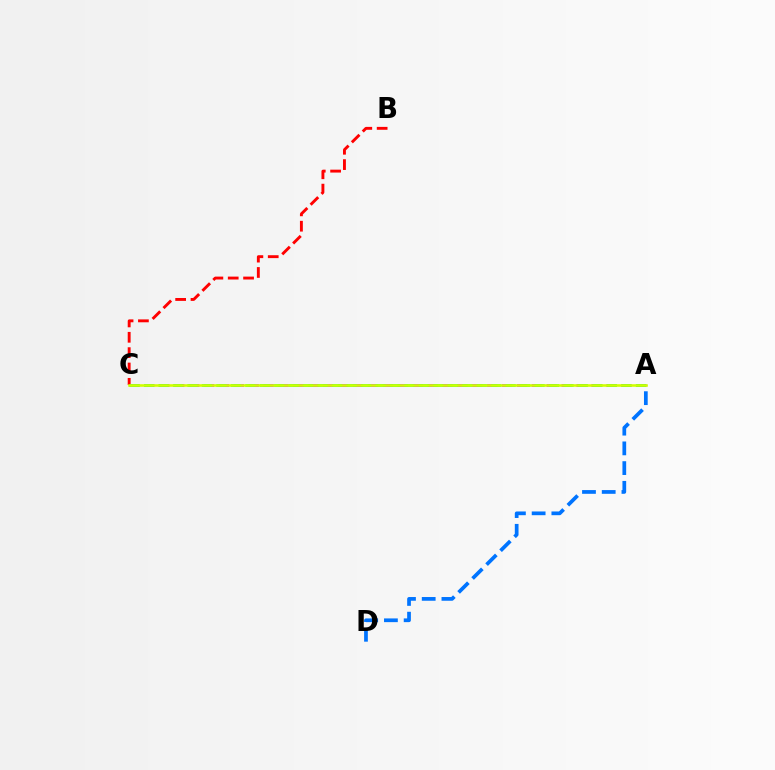{('A', 'C'): [{'color': '#b900ff', 'line_style': 'dashed', 'thickness': 2.03}, {'color': '#00ff5c', 'line_style': 'dashed', 'thickness': 1.97}, {'color': '#d1ff00', 'line_style': 'solid', 'thickness': 1.86}], ('A', 'D'): [{'color': '#0074ff', 'line_style': 'dashed', 'thickness': 2.68}], ('B', 'C'): [{'color': '#ff0000', 'line_style': 'dashed', 'thickness': 2.09}]}